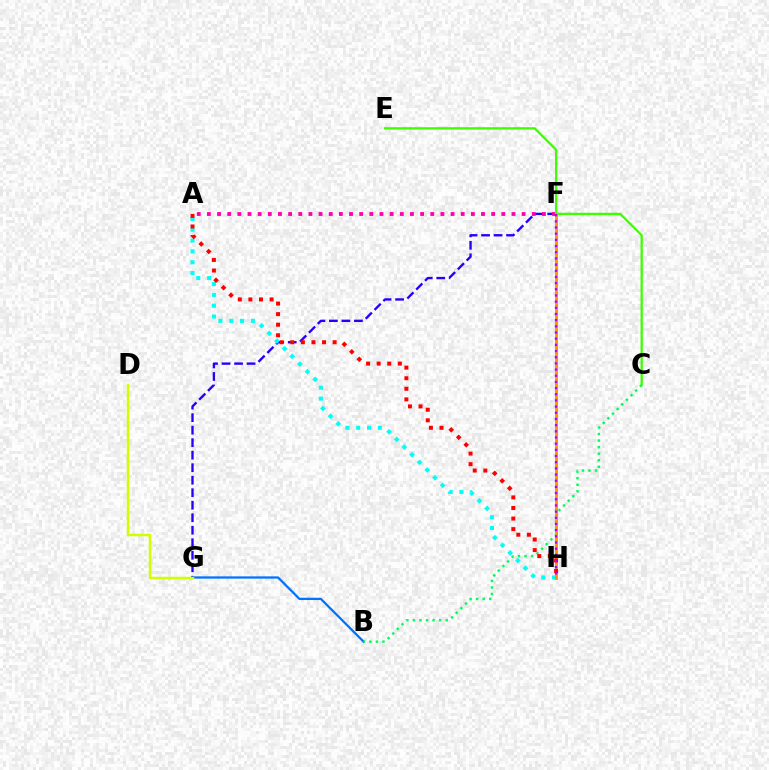{('F', 'G'): [{'color': '#2500ff', 'line_style': 'dashed', 'thickness': 1.7}], ('A', 'H'): [{'color': '#00fff6', 'line_style': 'dotted', 'thickness': 2.94}, {'color': '#ff0000', 'line_style': 'dotted', 'thickness': 2.88}], ('B', 'G'): [{'color': '#0074ff', 'line_style': 'solid', 'thickness': 1.64}], ('B', 'C'): [{'color': '#00ff5c', 'line_style': 'dotted', 'thickness': 1.78}], ('F', 'H'): [{'color': '#ff9400', 'line_style': 'solid', 'thickness': 2.12}, {'color': '#b900ff', 'line_style': 'dotted', 'thickness': 1.68}], ('A', 'F'): [{'color': '#ff00ac', 'line_style': 'dotted', 'thickness': 2.76}], ('D', 'G'): [{'color': '#d1ff00', 'line_style': 'solid', 'thickness': 1.78}], ('C', 'E'): [{'color': '#3dff00', 'line_style': 'solid', 'thickness': 1.64}]}